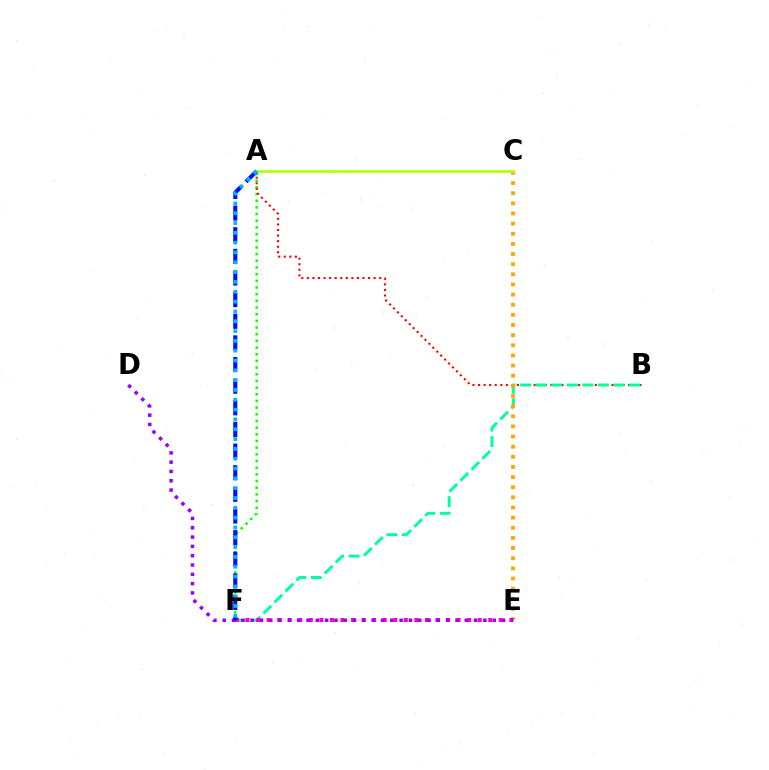{('A', 'F'): [{'color': '#08ff00', 'line_style': 'dotted', 'thickness': 1.81}, {'color': '#0010ff', 'line_style': 'dashed', 'thickness': 2.94}, {'color': '#00b5ff', 'line_style': 'dotted', 'thickness': 2.67}], ('A', 'B'): [{'color': '#ff0000', 'line_style': 'dotted', 'thickness': 1.51}], ('B', 'F'): [{'color': '#00ff9d', 'line_style': 'dashed', 'thickness': 2.11}], ('C', 'E'): [{'color': '#ffa500', 'line_style': 'dotted', 'thickness': 2.75}], ('E', 'F'): [{'color': '#ff00bd', 'line_style': 'dotted', 'thickness': 2.87}], ('D', 'E'): [{'color': '#9b00ff', 'line_style': 'dotted', 'thickness': 2.53}], ('A', 'C'): [{'color': '#b3ff00', 'line_style': 'solid', 'thickness': 1.86}]}